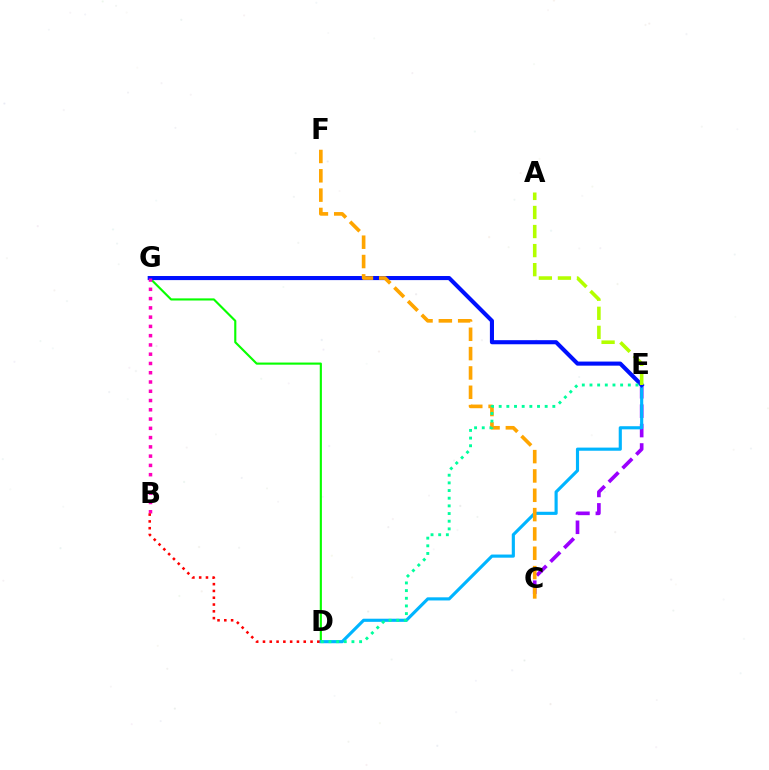{('D', 'G'): [{'color': '#08ff00', 'line_style': 'solid', 'thickness': 1.53}], ('C', 'E'): [{'color': '#9b00ff', 'line_style': 'dashed', 'thickness': 2.64}], ('D', 'E'): [{'color': '#00b5ff', 'line_style': 'solid', 'thickness': 2.26}, {'color': '#00ff9d', 'line_style': 'dotted', 'thickness': 2.08}], ('E', 'G'): [{'color': '#0010ff', 'line_style': 'solid', 'thickness': 2.94}], ('C', 'F'): [{'color': '#ffa500', 'line_style': 'dashed', 'thickness': 2.63}], ('B', 'G'): [{'color': '#ff00bd', 'line_style': 'dotted', 'thickness': 2.52}], ('B', 'D'): [{'color': '#ff0000', 'line_style': 'dotted', 'thickness': 1.85}], ('A', 'E'): [{'color': '#b3ff00', 'line_style': 'dashed', 'thickness': 2.59}]}